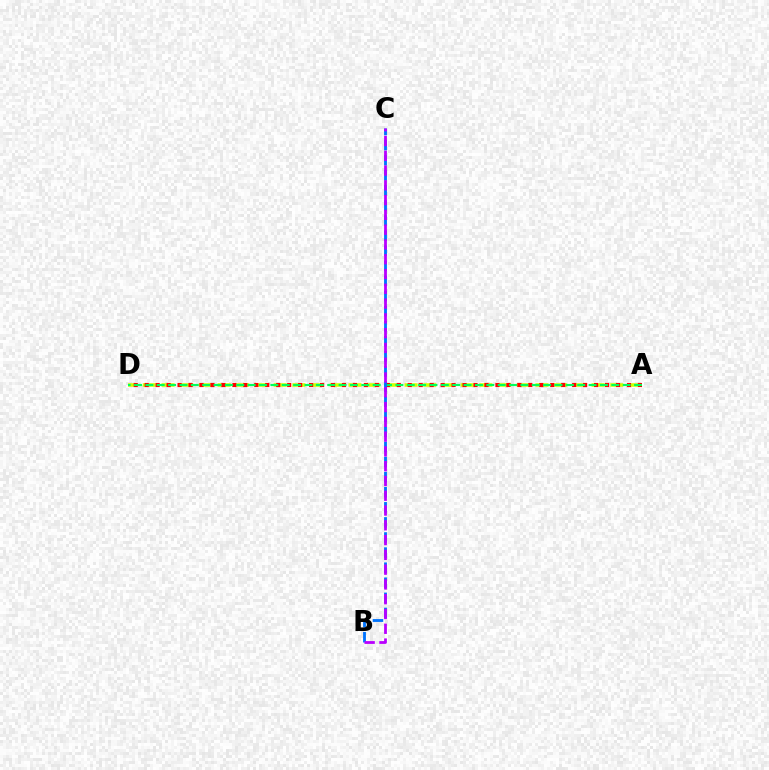{('A', 'D'): [{'color': '#d1ff00', 'line_style': 'dashed', 'thickness': 2.54}, {'color': '#ff0000', 'line_style': 'dotted', 'thickness': 2.98}, {'color': '#00ff5c', 'line_style': 'dashed', 'thickness': 1.54}], ('B', 'C'): [{'color': '#0074ff', 'line_style': 'dashed', 'thickness': 2.05}, {'color': '#b900ff', 'line_style': 'dashed', 'thickness': 2.01}]}